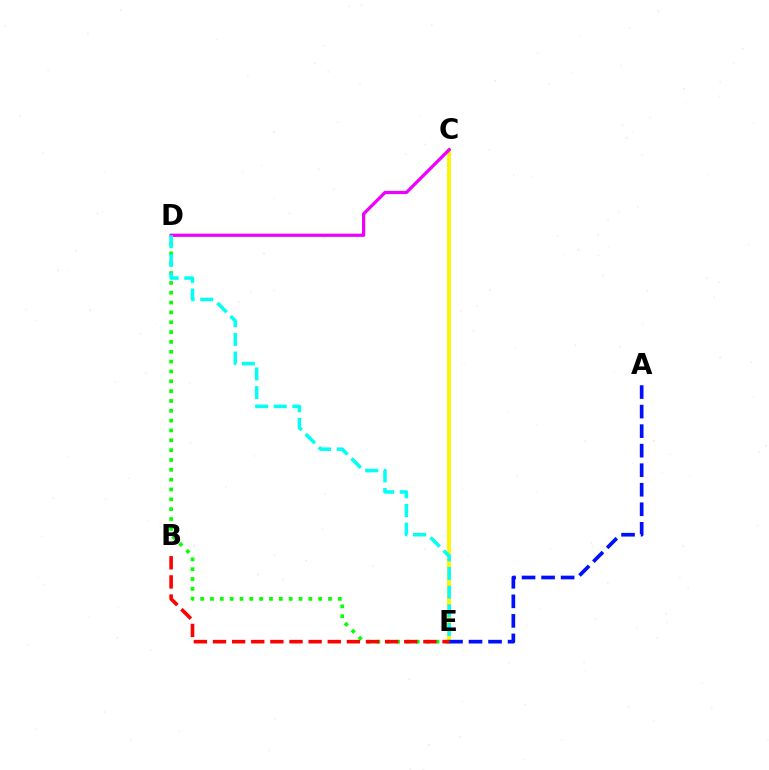{('C', 'E'): [{'color': '#fcf500', 'line_style': 'solid', 'thickness': 2.78}], ('C', 'D'): [{'color': '#ee00ff', 'line_style': 'solid', 'thickness': 2.33}], ('D', 'E'): [{'color': '#08ff00', 'line_style': 'dotted', 'thickness': 2.67}, {'color': '#00fff6', 'line_style': 'dashed', 'thickness': 2.53}], ('A', 'E'): [{'color': '#0010ff', 'line_style': 'dashed', 'thickness': 2.65}], ('B', 'E'): [{'color': '#ff0000', 'line_style': 'dashed', 'thickness': 2.6}]}